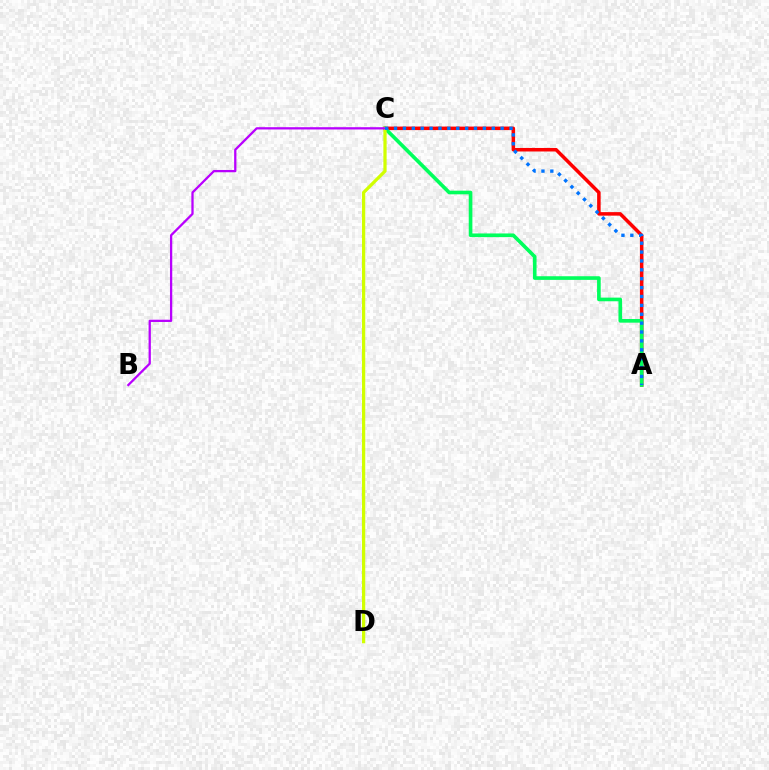{('A', 'C'): [{'color': '#ff0000', 'line_style': 'solid', 'thickness': 2.54}, {'color': '#00ff5c', 'line_style': 'solid', 'thickness': 2.62}, {'color': '#0074ff', 'line_style': 'dotted', 'thickness': 2.41}], ('C', 'D'): [{'color': '#d1ff00', 'line_style': 'solid', 'thickness': 2.34}], ('B', 'C'): [{'color': '#b900ff', 'line_style': 'solid', 'thickness': 1.64}]}